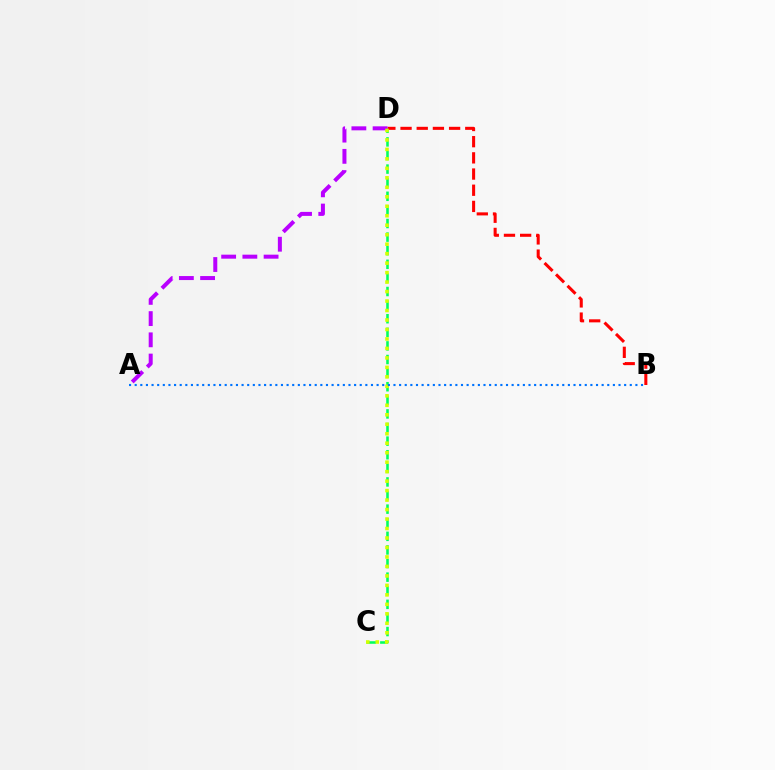{('C', 'D'): [{'color': '#00ff5c', 'line_style': 'dashed', 'thickness': 1.85}, {'color': '#d1ff00', 'line_style': 'dotted', 'thickness': 2.58}], ('B', 'D'): [{'color': '#ff0000', 'line_style': 'dashed', 'thickness': 2.2}], ('A', 'D'): [{'color': '#b900ff', 'line_style': 'dashed', 'thickness': 2.88}], ('A', 'B'): [{'color': '#0074ff', 'line_style': 'dotted', 'thickness': 1.53}]}